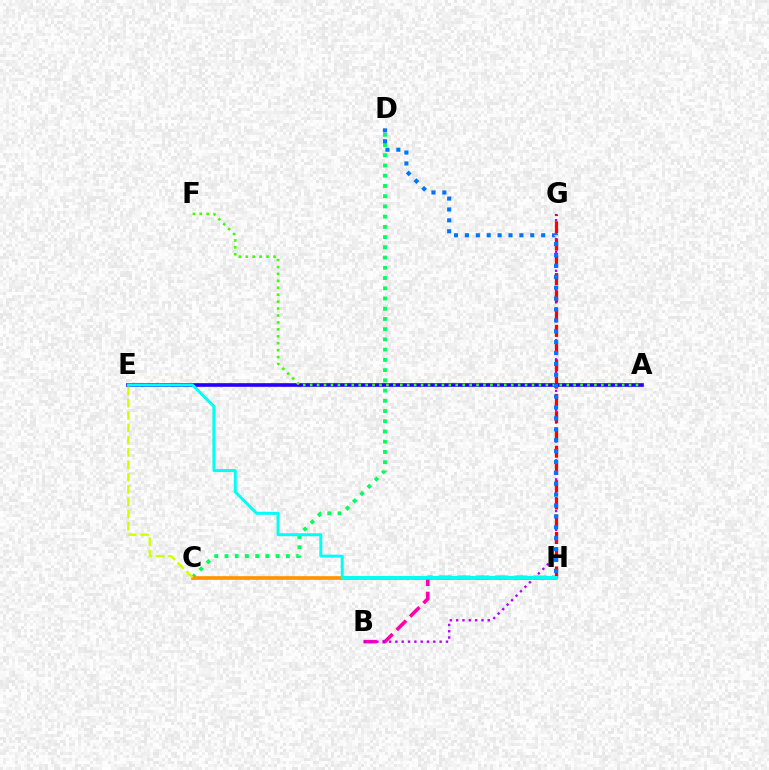{('C', 'D'): [{'color': '#00ff5c', 'line_style': 'dotted', 'thickness': 2.78}], ('B', 'H'): [{'color': '#ff00ac', 'line_style': 'dashed', 'thickness': 2.58}], ('B', 'G'): [{'color': '#b900ff', 'line_style': 'dotted', 'thickness': 1.72}], ('G', 'H'): [{'color': '#ff0000', 'line_style': 'dashed', 'thickness': 2.34}], ('C', 'H'): [{'color': '#ff9400', 'line_style': 'solid', 'thickness': 2.65}], ('A', 'E'): [{'color': '#2500ff', 'line_style': 'solid', 'thickness': 2.63}], ('E', 'H'): [{'color': '#00fff6', 'line_style': 'solid', 'thickness': 2.13}], ('A', 'F'): [{'color': '#3dff00', 'line_style': 'dotted', 'thickness': 1.88}], ('D', 'H'): [{'color': '#0074ff', 'line_style': 'dotted', 'thickness': 2.96}], ('C', 'E'): [{'color': '#d1ff00', 'line_style': 'dashed', 'thickness': 1.67}]}